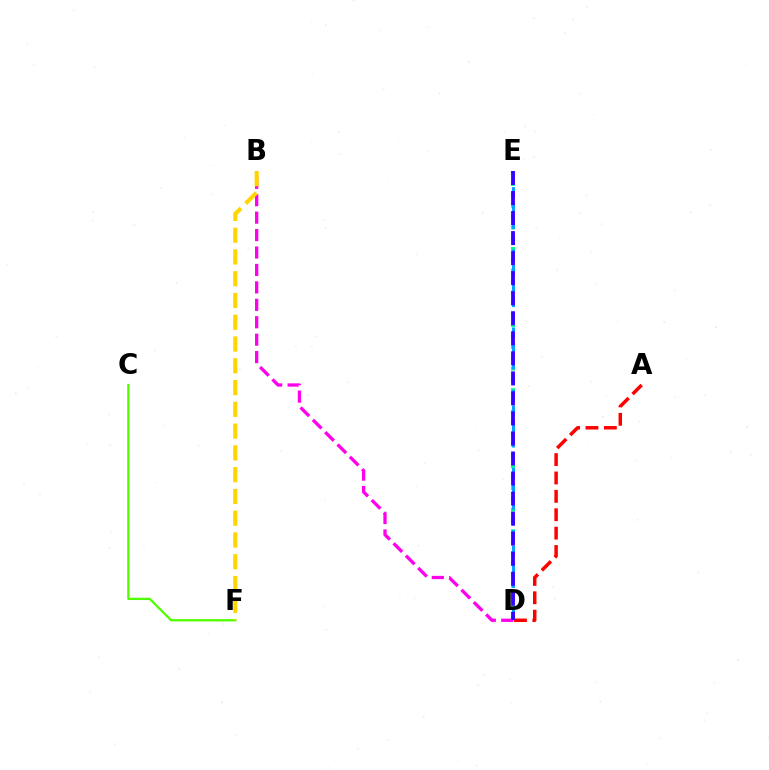{('C', 'F'): [{'color': '#4fff00', 'line_style': 'solid', 'thickness': 1.64}], ('B', 'D'): [{'color': '#ff00ed', 'line_style': 'dashed', 'thickness': 2.37}], ('B', 'F'): [{'color': '#ffd500', 'line_style': 'dashed', 'thickness': 2.96}], ('A', 'D'): [{'color': '#ff0000', 'line_style': 'dashed', 'thickness': 2.5}], ('D', 'E'): [{'color': '#00ff86', 'line_style': 'dotted', 'thickness': 2.95}, {'color': '#009eff', 'line_style': 'dashed', 'thickness': 2.12}, {'color': '#3700ff', 'line_style': 'dashed', 'thickness': 2.72}]}